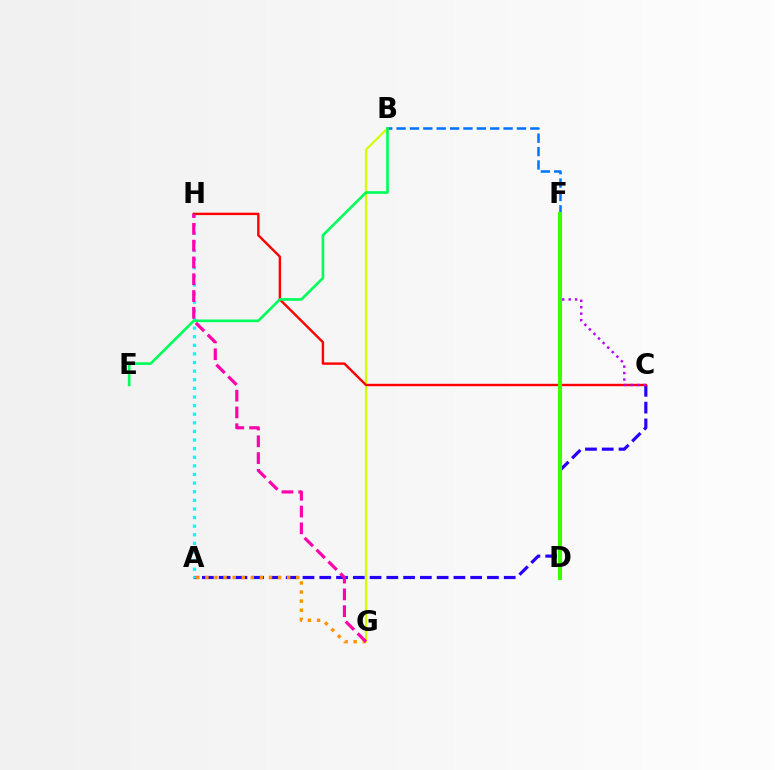{('B', 'G'): [{'color': '#d1ff00', 'line_style': 'solid', 'thickness': 1.56}], ('A', 'C'): [{'color': '#2500ff', 'line_style': 'dashed', 'thickness': 2.28}], ('B', 'F'): [{'color': '#0074ff', 'line_style': 'dashed', 'thickness': 1.82}], ('A', 'H'): [{'color': '#00fff6', 'line_style': 'dotted', 'thickness': 2.34}], ('C', 'H'): [{'color': '#ff0000', 'line_style': 'solid', 'thickness': 1.72}], ('C', 'F'): [{'color': '#b900ff', 'line_style': 'dotted', 'thickness': 1.75}], ('B', 'E'): [{'color': '#00ff5c', 'line_style': 'solid', 'thickness': 1.91}], ('A', 'G'): [{'color': '#ff9400', 'line_style': 'dotted', 'thickness': 2.47}], ('D', 'F'): [{'color': '#3dff00', 'line_style': 'solid', 'thickness': 2.94}], ('G', 'H'): [{'color': '#ff00ac', 'line_style': 'dashed', 'thickness': 2.28}]}